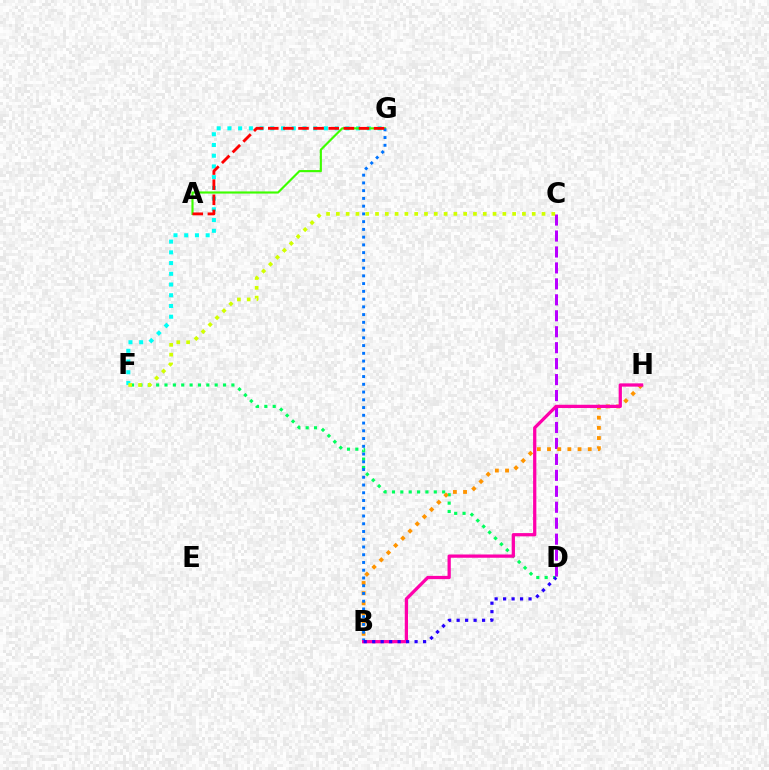{('D', 'F'): [{'color': '#00ff5c', 'line_style': 'dotted', 'thickness': 2.27}], ('F', 'G'): [{'color': '#00fff6', 'line_style': 'dotted', 'thickness': 2.91}], ('A', 'G'): [{'color': '#3dff00', 'line_style': 'solid', 'thickness': 1.55}, {'color': '#ff0000', 'line_style': 'dashed', 'thickness': 2.05}], ('C', 'D'): [{'color': '#b900ff', 'line_style': 'dashed', 'thickness': 2.17}], ('C', 'F'): [{'color': '#d1ff00', 'line_style': 'dotted', 'thickness': 2.66}], ('B', 'H'): [{'color': '#ff9400', 'line_style': 'dotted', 'thickness': 2.76}, {'color': '#ff00ac', 'line_style': 'solid', 'thickness': 2.35}], ('B', 'G'): [{'color': '#0074ff', 'line_style': 'dotted', 'thickness': 2.1}], ('B', 'D'): [{'color': '#2500ff', 'line_style': 'dotted', 'thickness': 2.3}]}